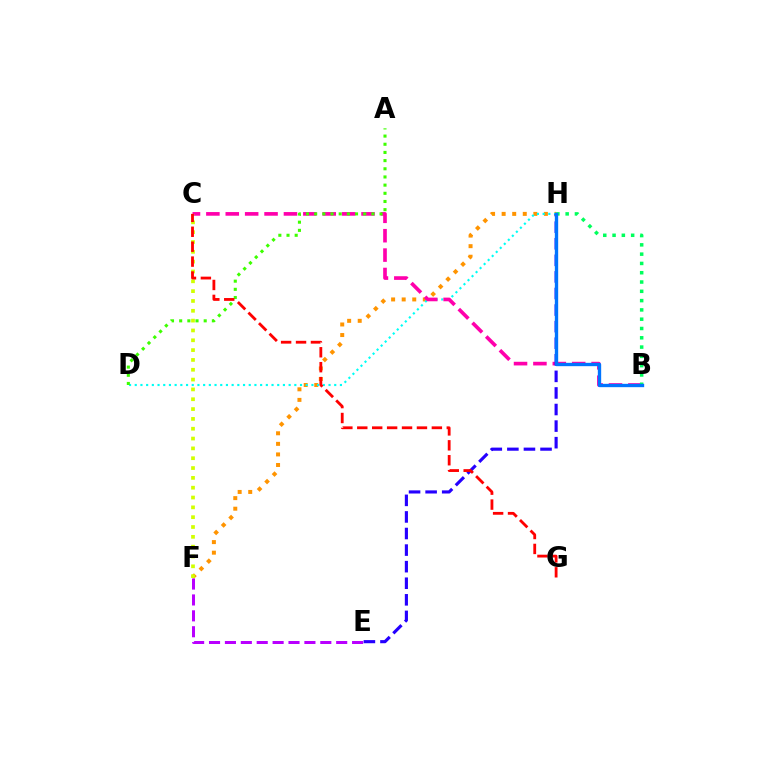{('F', 'H'): [{'color': '#ff9400', 'line_style': 'dotted', 'thickness': 2.87}], ('D', 'H'): [{'color': '#00fff6', 'line_style': 'dotted', 'thickness': 1.55}], ('B', 'C'): [{'color': '#ff00ac', 'line_style': 'dashed', 'thickness': 2.63}], ('C', 'F'): [{'color': '#d1ff00', 'line_style': 'dotted', 'thickness': 2.67}], ('A', 'D'): [{'color': '#3dff00', 'line_style': 'dotted', 'thickness': 2.22}], ('E', 'F'): [{'color': '#b900ff', 'line_style': 'dashed', 'thickness': 2.16}], ('B', 'H'): [{'color': '#00ff5c', 'line_style': 'dotted', 'thickness': 2.53}, {'color': '#0074ff', 'line_style': 'solid', 'thickness': 2.41}], ('E', 'H'): [{'color': '#2500ff', 'line_style': 'dashed', 'thickness': 2.25}], ('C', 'G'): [{'color': '#ff0000', 'line_style': 'dashed', 'thickness': 2.03}]}